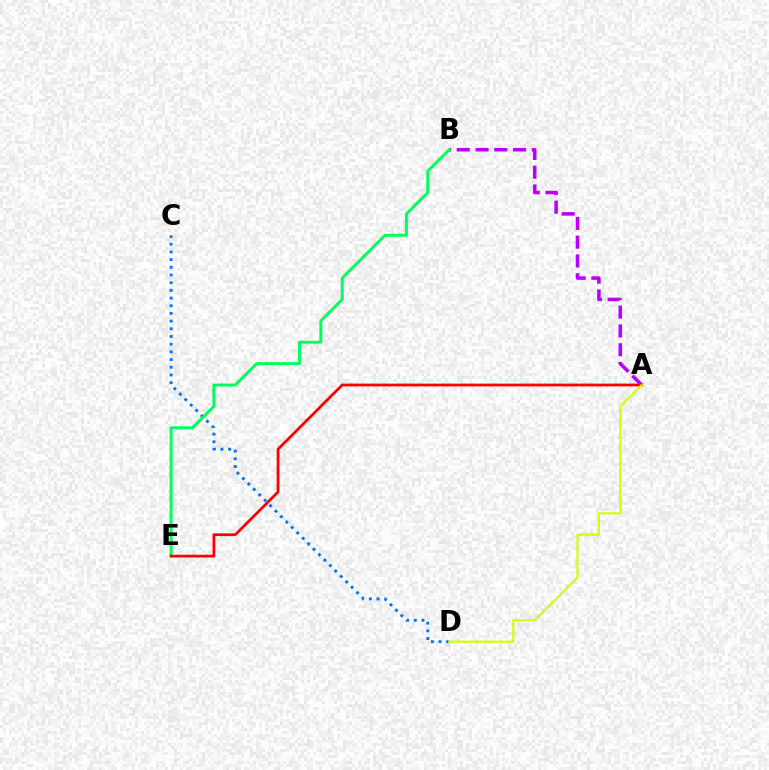{('A', 'B'): [{'color': '#b900ff', 'line_style': 'dashed', 'thickness': 2.55}], ('C', 'D'): [{'color': '#0074ff', 'line_style': 'dotted', 'thickness': 2.09}], ('B', 'E'): [{'color': '#00ff5c', 'line_style': 'solid', 'thickness': 2.13}], ('A', 'E'): [{'color': '#ff0000', 'line_style': 'solid', 'thickness': 2.0}], ('A', 'D'): [{'color': '#d1ff00', 'line_style': 'solid', 'thickness': 1.53}]}